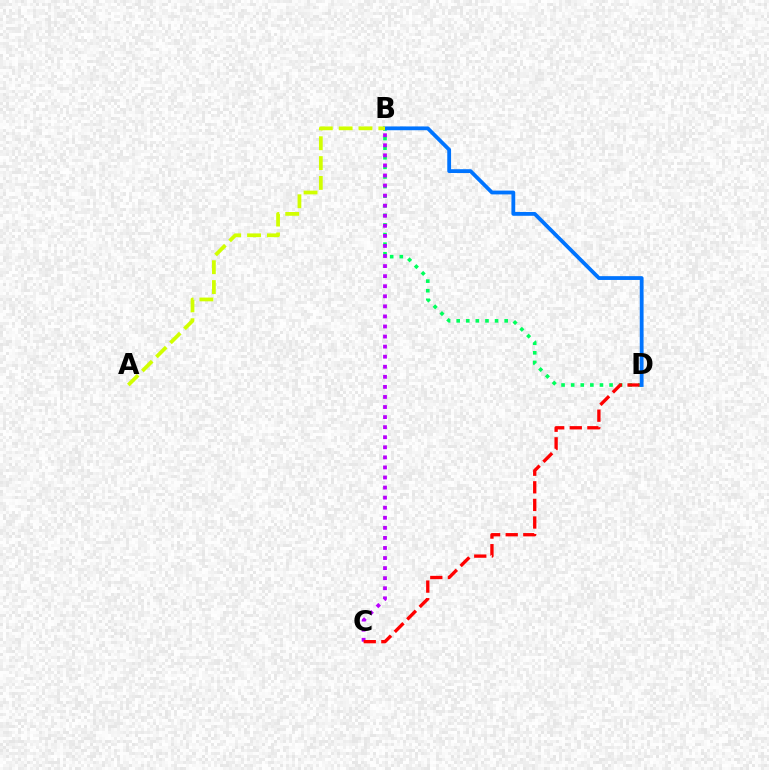{('B', 'D'): [{'color': '#00ff5c', 'line_style': 'dotted', 'thickness': 2.61}, {'color': '#0074ff', 'line_style': 'solid', 'thickness': 2.74}], ('B', 'C'): [{'color': '#b900ff', 'line_style': 'dotted', 'thickness': 2.74}], ('C', 'D'): [{'color': '#ff0000', 'line_style': 'dashed', 'thickness': 2.39}], ('A', 'B'): [{'color': '#d1ff00', 'line_style': 'dashed', 'thickness': 2.7}]}